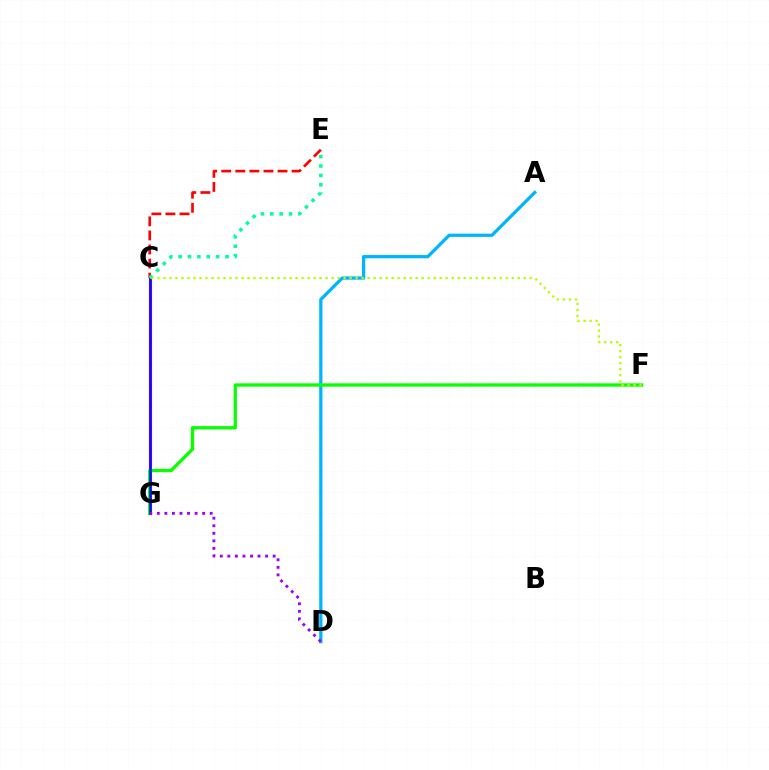{('C', 'G'): [{'color': '#ffa500', 'line_style': 'dotted', 'thickness': 1.9}, {'color': '#ff00bd', 'line_style': 'solid', 'thickness': 2.25}, {'color': '#0010ff', 'line_style': 'solid', 'thickness': 1.81}], ('C', 'E'): [{'color': '#ff0000', 'line_style': 'dashed', 'thickness': 1.91}, {'color': '#00ff9d', 'line_style': 'dotted', 'thickness': 2.55}], ('A', 'D'): [{'color': '#00b5ff', 'line_style': 'solid', 'thickness': 2.34}], ('F', 'G'): [{'color': '#08ff00', 'line_style': 'solid', 'thickness': 2.37}], ('C', 'F'): [{'color': '#b3ff00', 'line_style': 'dotted', 'thickness': 1.63}], ('D', 'G'): [{'color': '#9b00ff', 'line_style': 'dotted', 'thickness': 2.05}]}